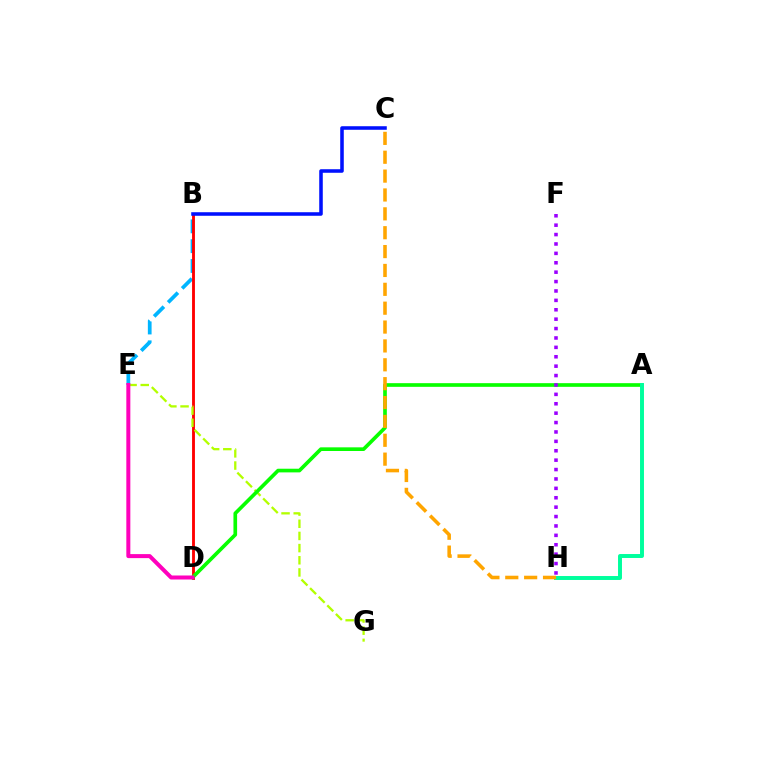{('B', 'E'): [{'color': '#00b5ff', 'line_style': 'dashed', 'thickness': 2.69}], ('B', 'D'): [{'color': '#ff0000', 'line_style': 'solid', 'thickness': 2.06}], ('B', 'C'): [{'color': '#0010ff', 'line_style': 'solid', 'thickness': 2.56}], ('E', 'G'): [{'color': '#b3ff00', 'line_style': 'dashed', 'thickness': 1.65}], ('A', 'D'): [{'color': '#08ff00', 'line_style': 'solid', 'thickness': 2.64}], ('D', 'E'): [{'color': '#ff00bd', 'line_style': 'solid', 'thickness': 2.89}], ('A', 'H'): [{'color': '#00ff9d', 'line_style': 'solid', 'thickness': 2.84}], ('C', 'H'): [{'color': '#ffa500', 'line_style': 'dashed', 'thickness': 2.56}], ('F', 'H'): [{'color': '#9b00ff', 'line_style': 'dotted', 'thickness': 2.55}]}